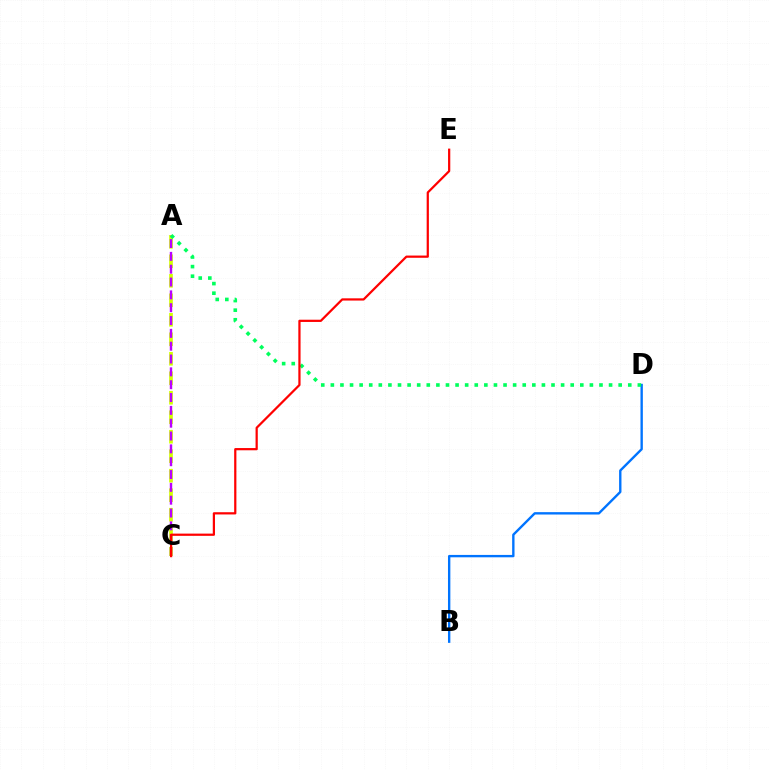{('A', 'C'): [{'color': '#d1ff00', 'line_style': 'dashed', 'thickness': 2.65}, {'color': '#b900ff', 'line_style': 'dashed', 'thickness': 1.74}], ('B', 'D'): [{'color': '#0074ff', 'line_style': 'solid', 'thickness': 1.71}], ('A', 'D'): [{'color': '#00ff5c', 'line_style': 'dotted', 'thickness': 2.61}], ('C', 'E'): [{'color': '#ff0000', 'line_style': 'solid', 'thickness': 1.6}]}